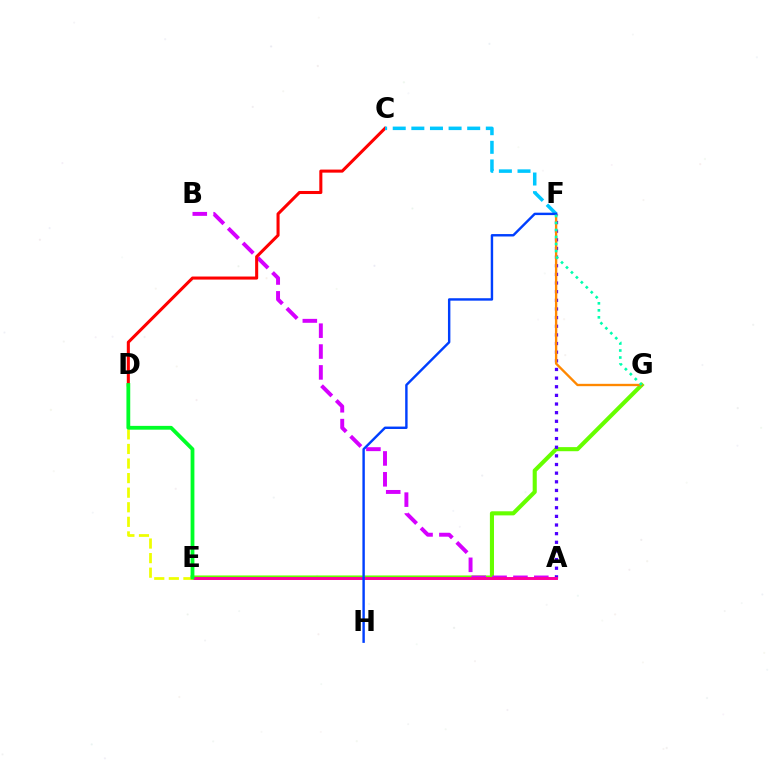{('E', 'G'): [{'color': '#66ff00', 'line_style': 'solid', 'thickness': 2.95}], ('A', 'B'): [{'color': '#d600ff', 'line_style': 'dashed', 'thickness': 2.83}], ('A', 'F'): [{'color': '#4f00ff', 'line_style': 'dotted', 'thickness': 2.35}], ('F', 'G'): [{'color': '#ff8800', 'line_style': 'solid', 'thickness': 1.69}, {'color': '#00ffaf', 'line_style': 'dotted', 'thickness': 1.9}], ('A', 'E'): [{'color': '#ff00a0', 'line_style': 'solid', 'thickness': 2.12}], ('C', 'D'): [{'color': '#ff0000', 'line_style': 'solid', 'thickness': 2.2}], ('C', 'F'): [{'color': '#00c7ff', 'line_style': 'dashed', 'thickness': 2.53}], ('F', 'H'): [{'color': '#003fff', 'line_style': 'solid', 'thickness': 1.74}], ('D', 'E'): [{'color': '#eeff00', 'line_style': 'dashed', 'thickness': 1.98}, {'color': '#00ff27', 'line_style': 'solid', 'thickness': 2.74}]}